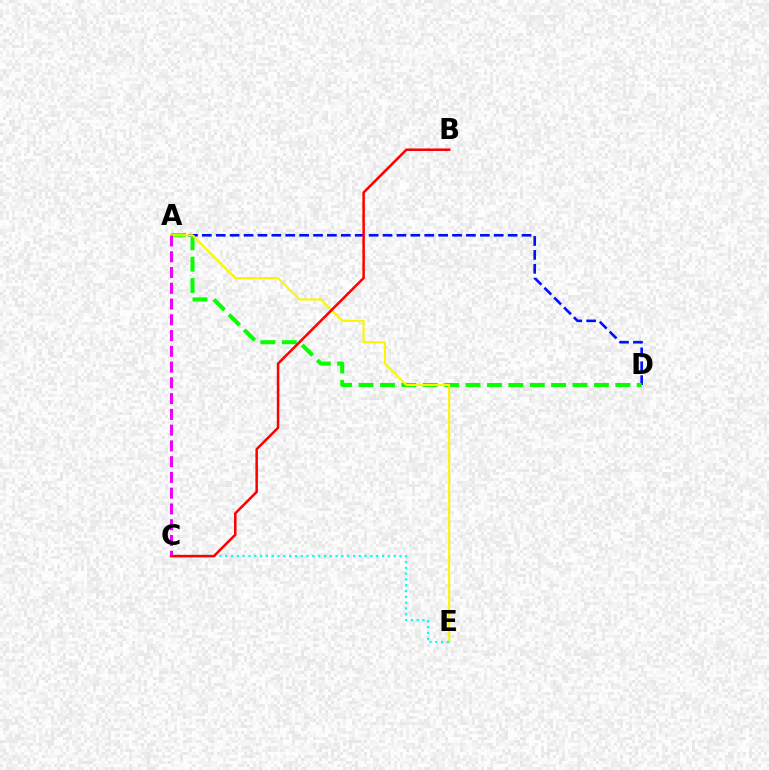{('A', 'D'): [{'color': '#0010ff', 'line_style': 'dashed', 'thickness': 1.89}, {'color': '#08ff00', 'line_style': 'dashed', 'thickness': 2.91}], ('A', 'E'): [{'color': '#fcf500', 'line_style': 'solid', 'thickness': 1.51}], ('C', 'E'): [{'color': '#00fff6', 'line_style': 'dotted', 'thickness': 1.58}], ('A', 'C'): [{'color': '#ee00ff', 'line_style': 'dashed', 'thickness': 2.14}], ('B', 'C'): [{'color': '#ff0000', 'line_style': 'solid', 'thickness': 1.82}]}